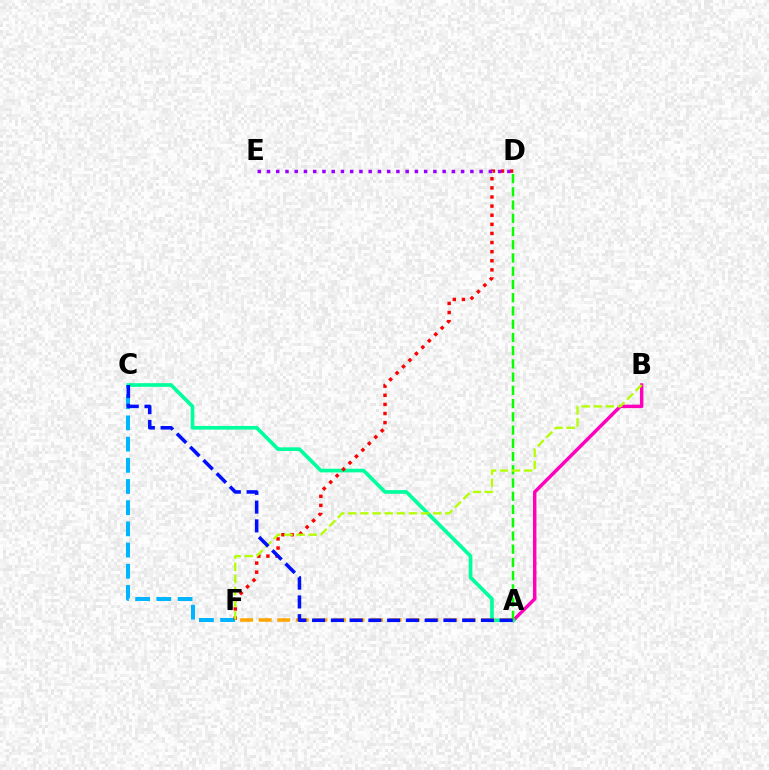{('C', 'F'): [{'color': '#00b5ff', 'line_style': 'dashed', 'thickness': 2.88}], ('A', 'B'): [{'color': '#ff00bd', 'line_style': 'solid', 'thickness': 2.48}], ('A', 'C'): [{'color': '#00ff9d', 'line_style': 'solid', 'thickness': 2.64}, {'color': '#0010ff', 'line_style': 'dashed', 'thickness': 2.55}], ('D', 'F'): [{'color': '#ff0000', 'line_style': 'dotted', 'thickness': 2.48}], ('A', 'D'): [{'color': '#08ff00', 'line_style': 'dashed', 'thickness': 1.8}], ('D', 'E'): [{'color': '#9b00ff', 'line_style': 'dotted', 'thickness': 2.51}], ('A', 'F'): [{'color': '#ffa500', 'line_style': 'dashed', 'thickness': 2.52}], ('B', 'F'): [{'color': '#b3ff00', 'line_style': 'dashed', 'thickness': 1.65}]}